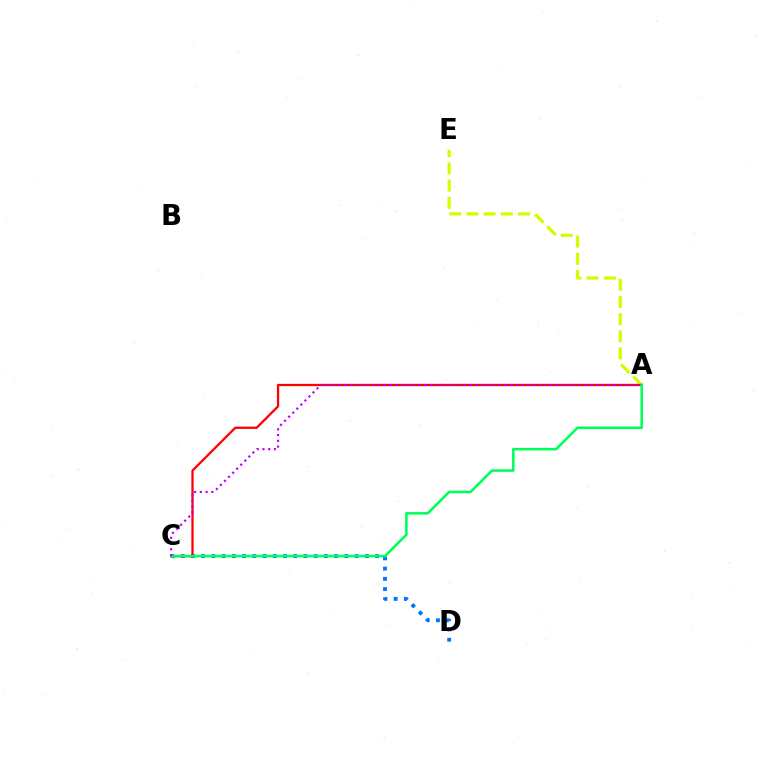{('A', 'E'): [{'color': '#d1ff00', 'line_style': 'dashed', 'thickness': 2.33}], ('C', 'D'): [{'color': '#0074ff', 'line_style': 'dotted', 'thickness': 2.78}], ('A', 'C'): [{'color': '#ff0000', 'line_style': 'solid', 'thickness': 1.63}, {'color': '#00ff5c', 'line_style': 'solid', 'thickness': 1.84}, {'color': '#b900ff', 'line_style': 'dotted', 'thickness': 1.56}]}